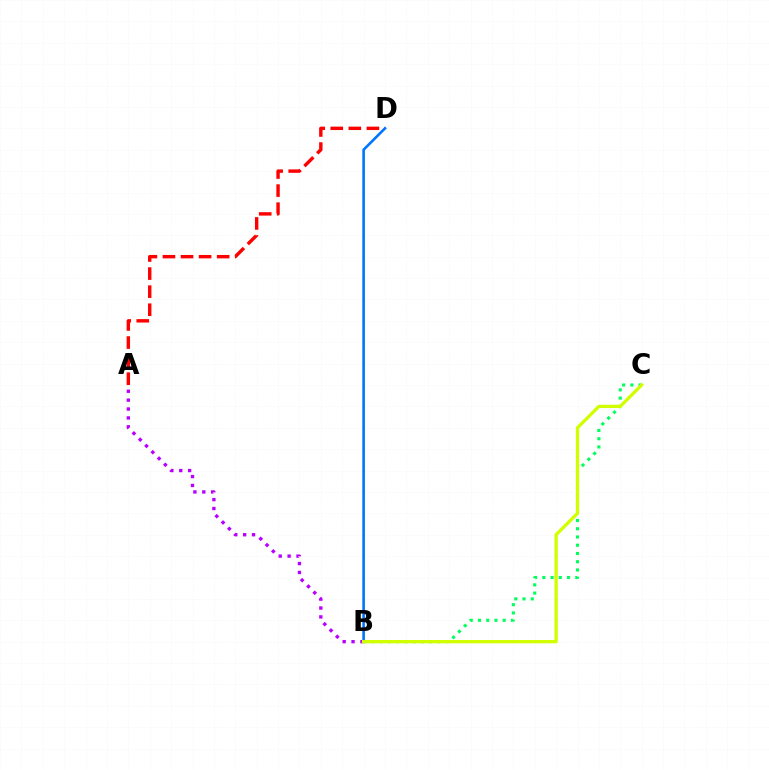{('A', 'B'): [{'color': '#b900ff', 'line_style': 'dotted', 'thickness': 2.41}], ('B', 'C'): [{'color': '#00ff5c', 'line_style': 'dotted', 'thickness': 2.24}, {'color': '#d1ff00', 'line_style': 'solid', 'thickness': 2.37}], ('A', 'D'): [{'color': '#ff0000', 'line_style': 'dashed', 'thickness': 2.45}], ('B', 'D'): [{'color': '#0074ff', 'line_style': 'solid', 'thickness': 1.87}]}